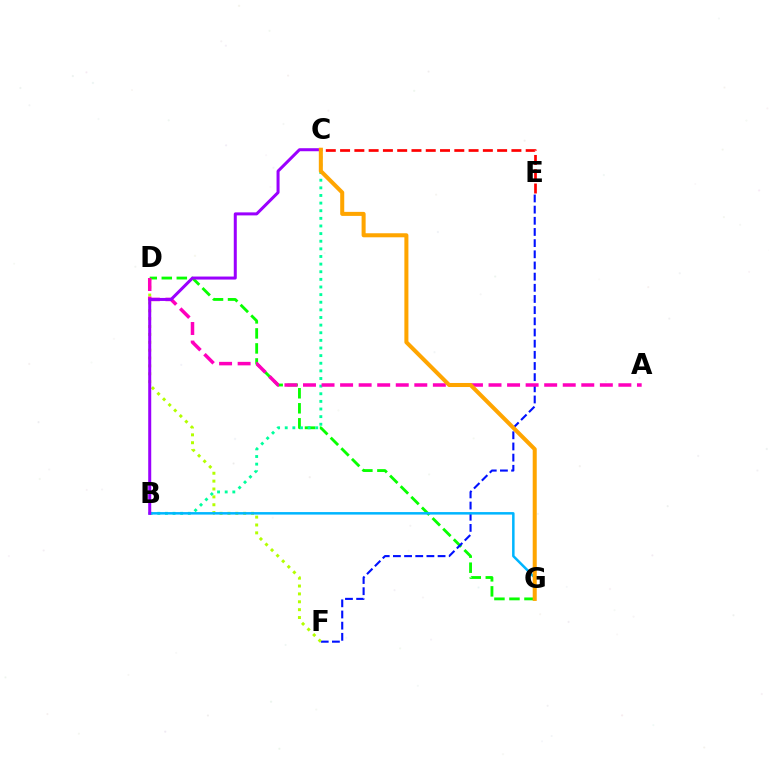{('D', 'G'): [{'color': '#08ff00', 'line_style': 'dashed', 'thickness': 2.04}], ('B', 'C'): [{'color': '#00ff9d', 'line_style': 'dotted', 'thickness': 2.07}, {'color': '#9b00ff', 'line_style': 'solid', 'thickness': 2.17}], ('C', 'E'): [{'color': '#ff0000', 'line_style': 'dashed', 'thickness': 1.94}], ('E', 'F'): [{'color': '#0010ff', 'line_style': 'dashed', 'thickness': 1.52}], ('D', 'F'): [{'color': '#b3ff00', 'line_style': 'dotted', 'thickness': 2.14}], ('A', 'D'): [{'color': '#ff00bd', 'line_style': 'dashed', 'thickness': 2.52}], ('B', 'G'): [{'color': '#00b5ff', 'line_style': 'solid', 'thickness': 1.8}], ('C', 'G'): [{'color': '#ffa500', 'line_style': 'solid', 'thickness': 2.91}]}